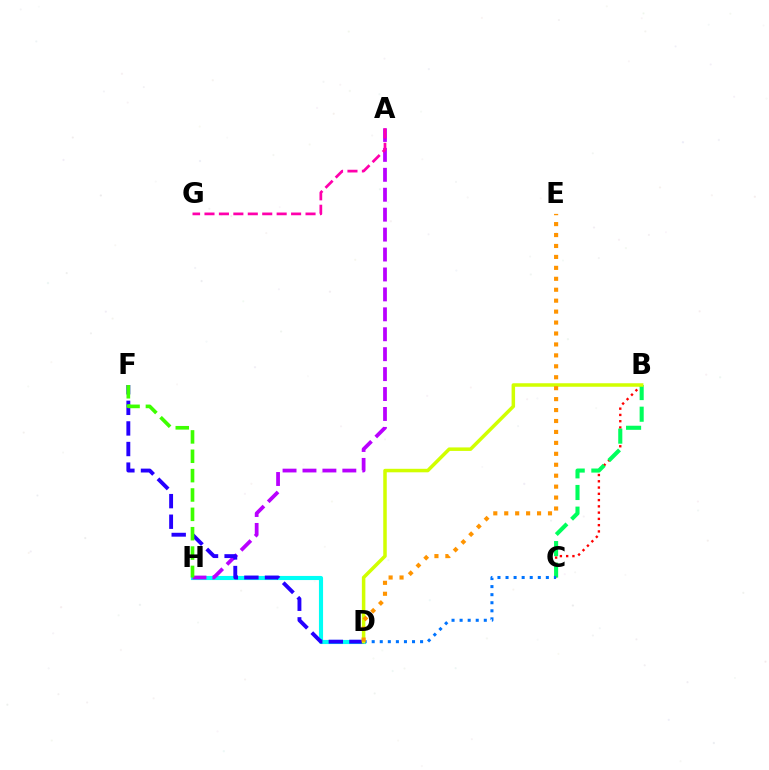{('B', 'C'): [{'color': '#ff0000', 'line_style': 'dotted', 'thickness': 1.7}, {'color': '#00ff5c', 'line_style': 'dashed', 'thickness': 2.94}], ('D', 'H'): [{'color': '#00fff6', 'line_style': 'solid', 'thickness': 2.97}], ('A', 'H'): [{'color': '#b900ff', 'line_style': 'dashed', 'thickness': 2.71}], ('C', 'D'): [{'color': '#0074ff', 'line_style': 'dotted', 'thickness': 2.19}], ('D', 'F'): [{'color': '#2500ff', 'line_style': 'dashed', 'thickness': 2.8}], ('A', 'G'): [{'color': '#ff00ac', 'line_style': 'dashed', 'thickness': 1.96}], ('B', 'D'): [{'color': '#d1ff00', 'line_style': 'solid', 'thickness': 2.53}], ('F', 'H'): [{'color': '#3dff00', 'line_style': 'dashed', 'thickness': 2.63}], ('D', 'E'): [{'color': '#ff9400', 'line_style': 'dotted', 'thickness': 2.97}]}